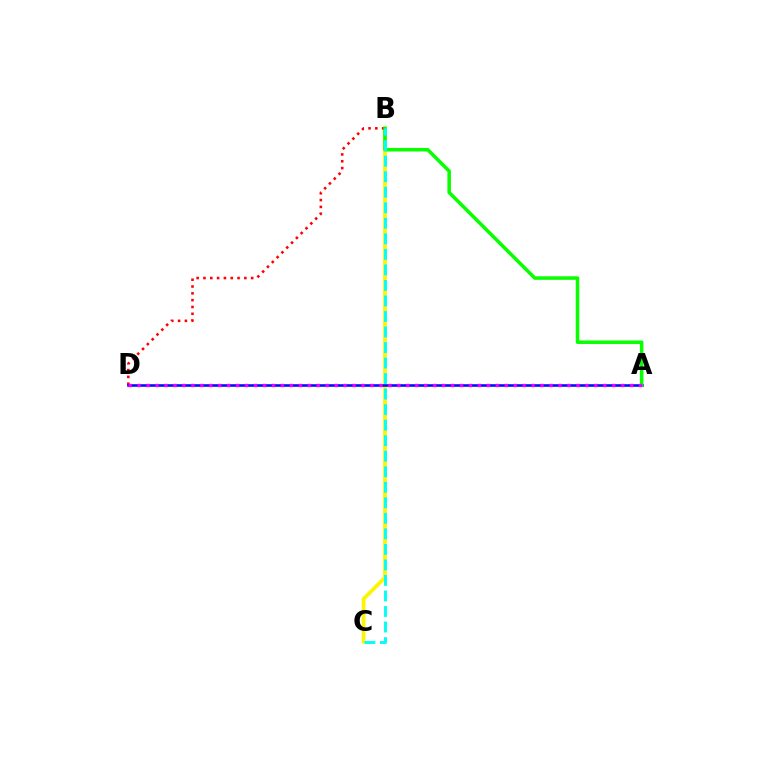{('B', 'C'): [{'color': '#fcf500', 'line_style': 'solid', 'thickness': 2.69}, {'color': '#00fff6', 'line_style': 'dashed', 'thickness': 2.11}], ('B', 'D'): [{'color': '#ff0000', 'line_style': 'dotted', 'thickness': 1.85}], ('A', 'D'): [{'color': '#0010ff', 'line_style': 'solid', 'thickness': 1.89}, {'color': '#ee00ff', 'line_style': 'dotted', 'thickness': 2.43}], ('A', 'B'): [{'color': '#08ff00', 'line_style': 'solid', 'thickness': 2.53}]}